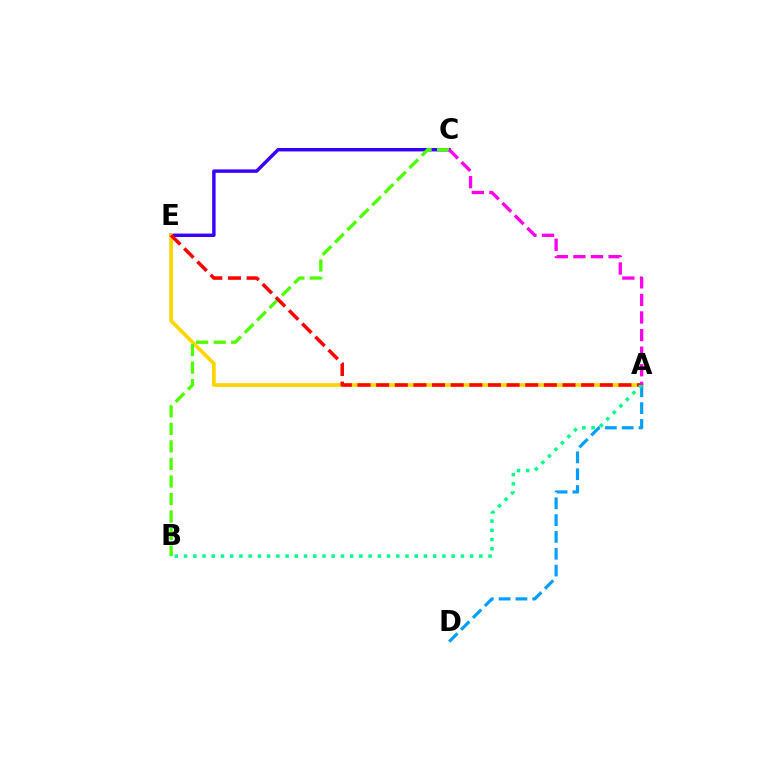{('C', 'E'): [{'color': '#3700ff', 'line_style': 'solid', 'thickness': 2.47}], ('A', 'E'): [{'color': '#ffd500', 'line_style': 'solid', 'thickness': 2.66}, {'color': '#ff0000', 'line_style': 'dashed', 'thickness': 2.53}], ('B', 'C'): [{'color': '#4fff00', 'line_style': 'dashed', 'thickness': 2.38}], ('A', 'D'): [{'color': '#009eff', 'line_style': 'dashed', 'thickness': 2.29}], ('A', 'B'): [{'color': '#00ff86', 'line_style': 'dotted', 'thickness': 2.51}], ('A', 'C'): [{'color': '#ff00ed', 'line_style': 'dashed', 'thickness': 2.39}]}